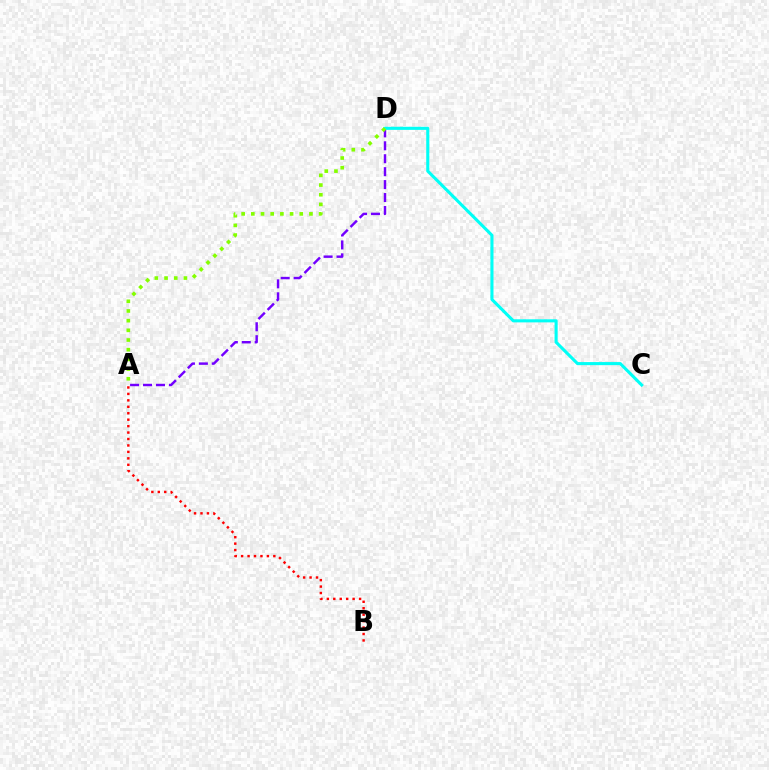{('A', 'D'): [{'color': '#7200ff', 'line_style': 'dashed', 'thickness': 1.76}, {'color': '#84ff00', 'line_style': 'dotted', 'thickness': 2.63}], ('C', 'D'): [{'color': '#00fff6', 'line_style': 'solid', 'thickness': 2.22}], ('A', 'B'): [{'color': '#ff0000', 'line_style': 'dotted', 'thickness': 1.75}]}